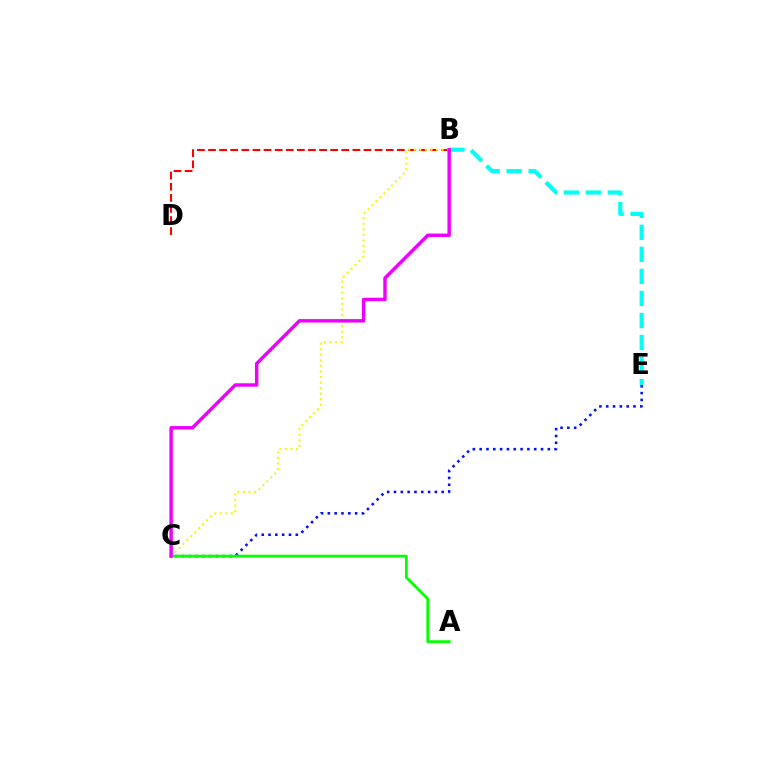{('C', 'E'): [{'color': '#0010ff', 'line_style': 'dotted', 'thickness': 1.85}], ('B', 'E'): [{'color': '#00fff6', 'line_style': 'dashed', 'thickness': 2.99}], ('B', 'D'): [{'color': '#ff0000', 'line_style': 'dashed', 'thickness': 1.51}], ('A', 'C'): [{'color': '#08ff00', 'line_style': 'solid', 'thickness': 2.03}], ('B', 'C'): [{'color': '#fcf500', 'line_style': 'dotted', 'thickness': 1.51}, {'color': '#ee00ff', 'line_style': 'solid', 'thickness': 2.47}]}